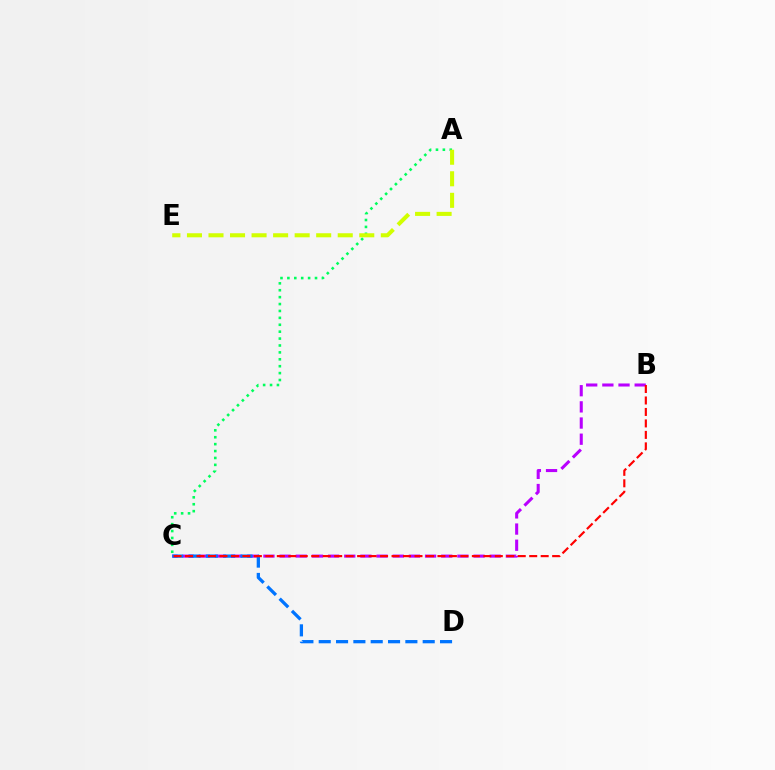{('A', 'C'): [{'color': '#00ff5c', 'line_style': 'dotted', 'thickness': 1.88}], ('B', 'C'): [{'color': '#b900ff', 'line_style': 'dashed', 'thickness': 2.2}, {'color': '#ff0000', 'line_style': 'dashed', 'thickness': 1.56}], ('C', 'D'): [{'color': '#0074ff', 'line_style': 'dashed', 'thickness': 2.35}], ('A', 'E'): [{'color': '#d1ff00', 'line_style': 'dashed', 'thickness': 2.93}]}